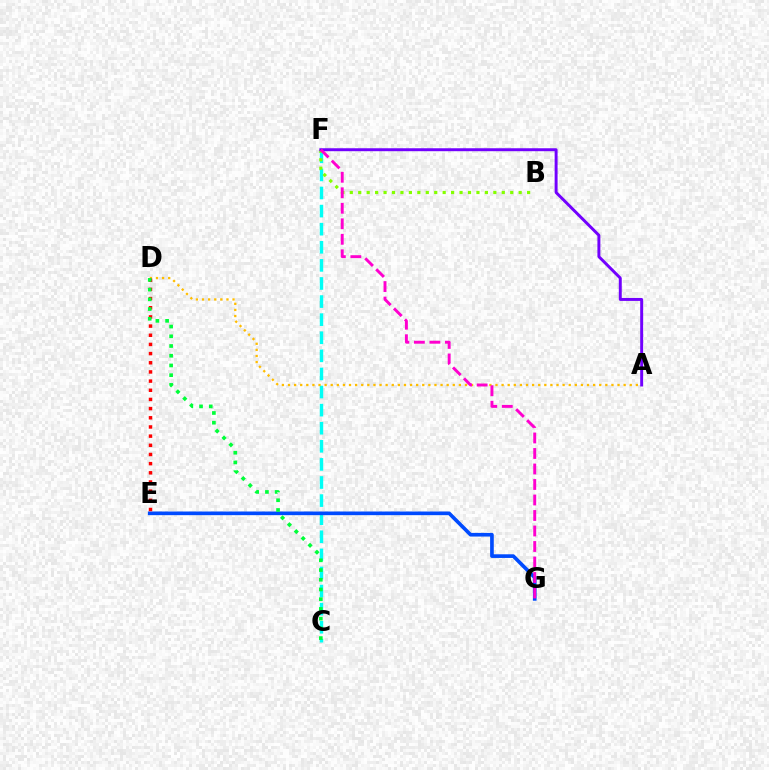{('C', 'F'): [{'color': '#00fff6', 'line_style': 'dashed', 'thickness': 2.46}], ('E', 'G'): [{'color': '#004bff', 'line_style': 'solid', 'thickness': 2.63}], ('A', 'D'): [{'color': '#ffbd00', 'line_style': 'dotted', 'thickness': 1.66}], ('D', 'E'): [{'color': '#ff0000', 'line_style': 'dotted', 'thickness': 2.49}], ('C', 'D'): [{'color': '#00ff39', 'line_style': 'dotted', 'thickness': 2.64}], ('B', 'F'): [{'color': '#84ff00', 'line_style': 'dotted', 'thickness': 2.29}], ('A', 'F'): [{'color': '#7200ff', 'line_style': 'solid', 'thickness': 2.12}], ('F', 'G'): [{'color': '#ff00cf', 'line_style': 'dashed', 'thickness': 2.11}]}